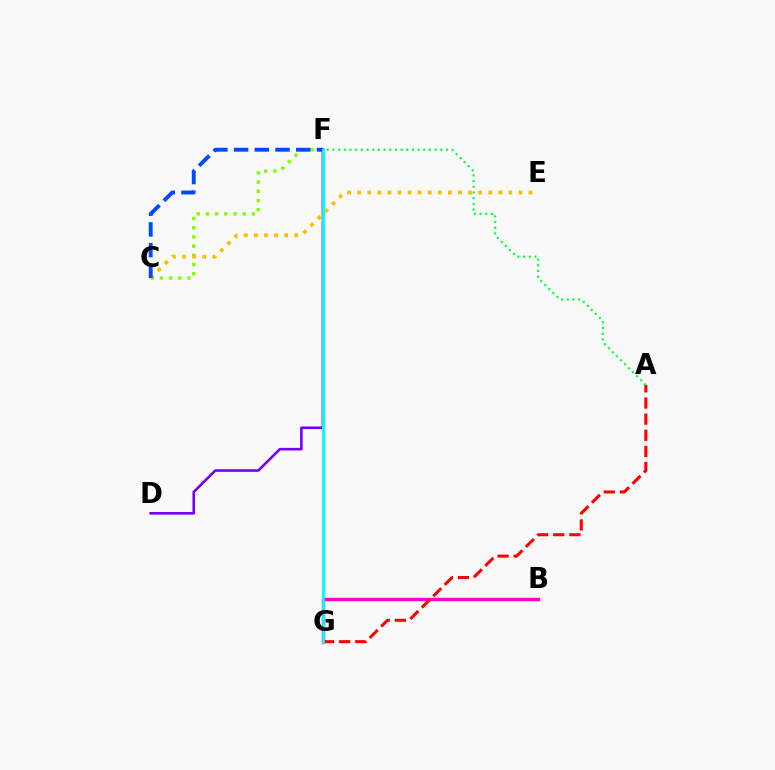{('B', 'G'): [{'color': '#ff00cf', 'line_style': 'solid', 'thickness': 2.46}], ('A', 'G'): [{'color': '#ff0000', 'line_style': 'dashed', 'thickness': 2.19}], ('C', 'F'): [{'color': '#84ff00', 'line_style': 'dotted', 'thickness': 2.5}, {'color': '#004bff', 'line_style': 'dashed', 'thickness': 2.81}], ('D', 'F'): [{'color': '#7200ff', 'line_style': 'solid', 'thickness': 1.86}], ('A', 'F'): [{'color': '#00ff39', 'line_style': 'dotted', 'thickness': 1.54}], ('C', 'E'): [{'color': '#ffbd00', 'line_style': 'dotted', 'thickness': 2.74}], ('F', 'G'): [{'color': '#00fff6', 'line_style': 'solid', 'thickness': 2.04}]}